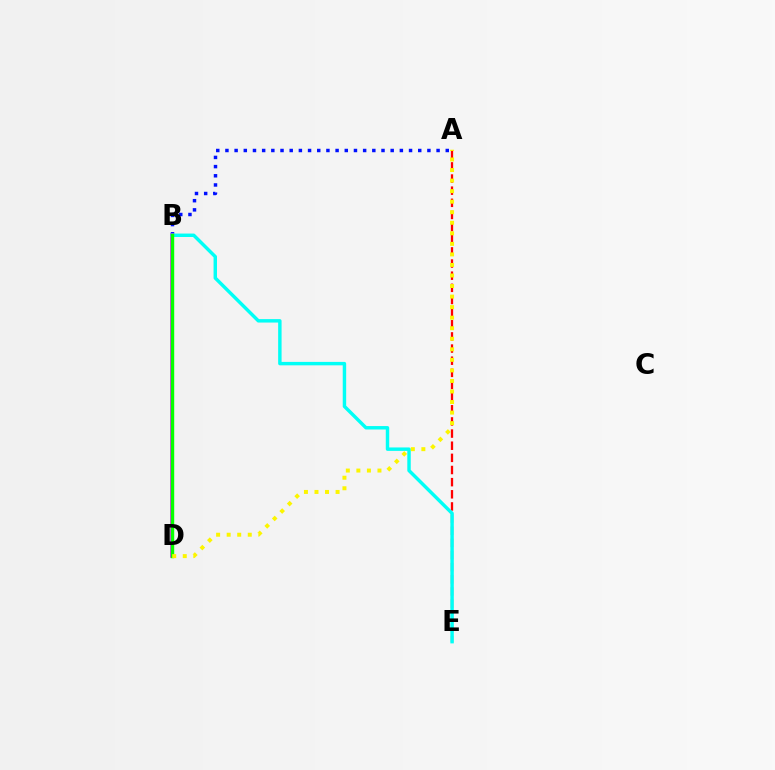{('A', 'B'): [{'color': '#0010ff', 'line_style': 'dotted', 'thickness': 2.49}], ('A', 'E'): [{'color': '#ff0000', 'line_style': 'dashed', 'thickness': 1.65}], ('B', 'D'): [{'color': '#ee00ff', 'line_style': 'solid', 'thickness': 2.57}, {'color': '#08ff00', 'line_style': 'solid', 'thickness': 2.46}], ('B', 'E'): [{'color': '#00fff6', 'line_style': 'solid', 'thickness': 2.47}], ('A', 'D'): [{'color': '#fcf500', 'line_style': 'dotted', 'thickness': 2.87}]}